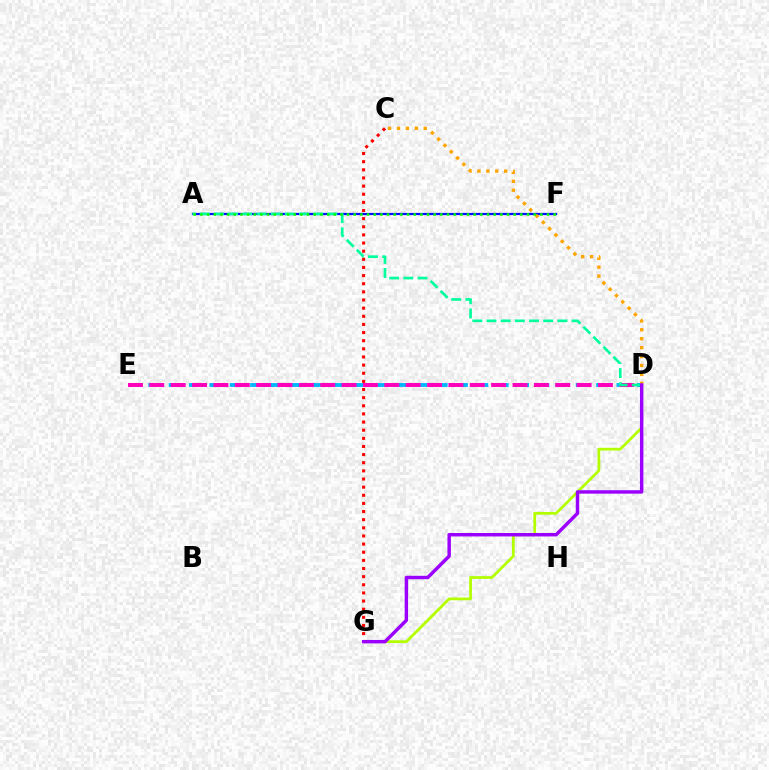{('D', 'E'): [{'color': '#00b5ff', 'line_style': 'dashed', 'thickness': 2.77}, {'color': '#ff00bd', 'line_style': 'dashed', 'thickness': 2.9}], ('D', 'G'): [{'color': '#b3ff00', 'line_style': 'solid', 'thickness': 1.99}, {'color': '#9b00ff', 'line_style': 'solid', 'thickness': 2.47}], ('A', 'F'): [{'color': '#0010ff', 'line_style': 'solid', 'thickness': 1.61}, {'color': '#08ff00', 'line_style': 'dotted', 'thickness': 1.81}], ('A', 'D'): [{'color': '#00ff9d', 'line_style': 'dashed', 'thickness': 1.93}], ('C', 'G'): [{'color': '#ff0000', 'line_style': 'dotted', 'thickness': 2.21}], ('C', 'D'): [{'color': '#ffa500', 'line_style': 'dotted', 'thickness': 2.42}]}